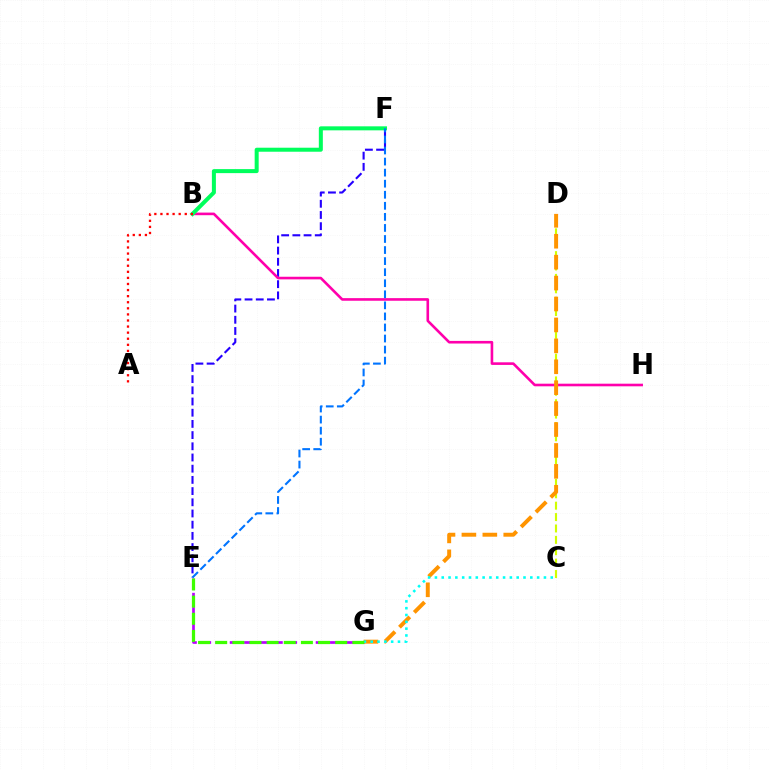{('C', 'D'): [{'color': '#d1ff00', 'line_style': 'dashed', 'thickness': 1.55}], ('E', 'F'): [{'color': '#2500ff', 'line_style': 'dashed', 'thickness': 1.52}, {'color': '#0074ff', 'line_style': 'dashed', 'thickness': 1.5}], ('B', 'H'): [{'color': '#ff00ac', 'line_style': 'solid', 'thickness': 1.88}], ('B', 'F'): [{'color': '#00ff5c', 'line_style': 'solid', 'thickness': 2.89}], ('D', 'G'): [{'color': '#ff9400', 'line_style': 'dashed', 'thickness': 2.84}], ('E', 'G'): [{'color': '#b900ff', 'line_style': 'dashed', 'thickness': 1.95}, {'color': '#3dff00', 'line_style': 'dashed', 'thickness': 2.33}], ('C', 'G'): [{'color': '#00fff6', 'line_style': 'dotted', 'thickness': 1.85}], ('A', 'B'): [{'color': '#ff0000', 'line_style': 'dotted', 'thickness': 1.65}]}